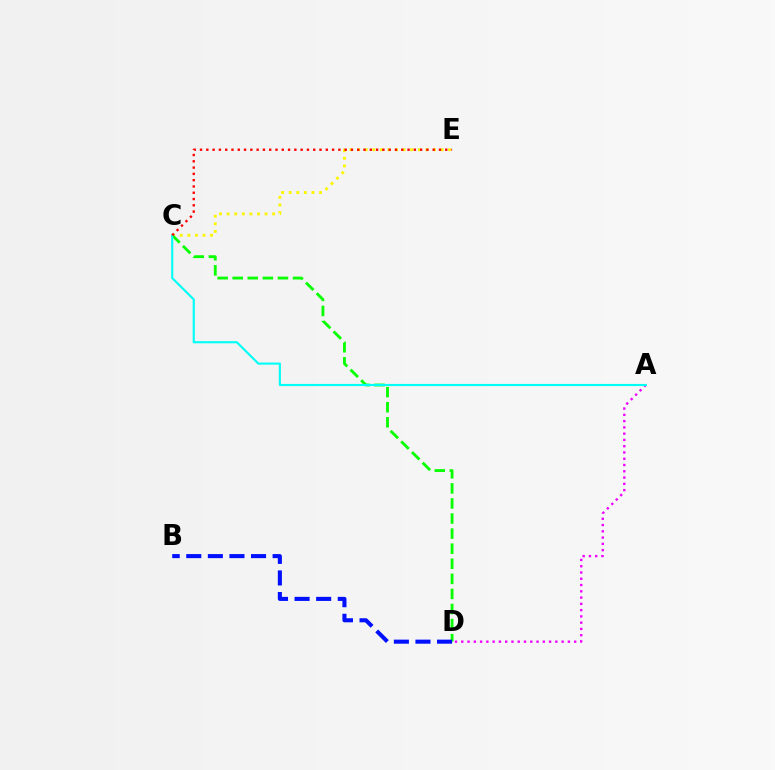{('C', 'E'): [{'color': '#fcf500', 'line_style': 'dotted', 'thickness': 2.06}, {'color': '#ff0000', 'line_style': 'dotted', 'thickness': 1.71}], ('C', 'D'): [{'color': '#08ff00', 'line_style': 'dashed', 'thickness': 2.05}], ('A', 'D'): [{'color': '#ee00ff', 'line_style': 'dotted', 'thickness': 1.7}], ('A', 'C'): [{'color': '#00fff6', 'line_style': 'solid', 'thickness': 1.54}], ('B', 'D'): [{'color': '#0010ff', 'line_style': 'dashed', 'thickness': 2.93}]}